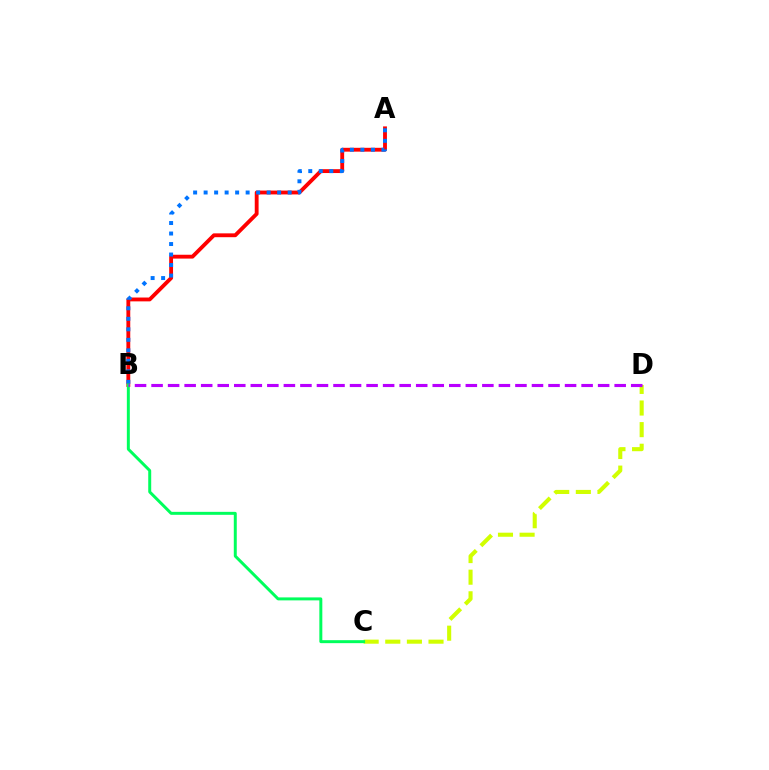{('A', 'B'): [{'color': '#ff0000', 'line_style': 'solid', 'thickness': 2.77}, {'color': '#0074ff', 'line_style': 'dotted', 'thickness': 2.85}], ('C', 'D'): [{'color': '#d1ff00', 'line_style': 'dashed', 'thickness': 2.94}], ('B', 'C'): [{'color': '#00ff5c', 'line_style': 'solid', 'thickness': 2.14}], ('B', 'D'): [{'color': '#b900ff', 'line_style': 'dashed', 'thickness': 2.25}]}